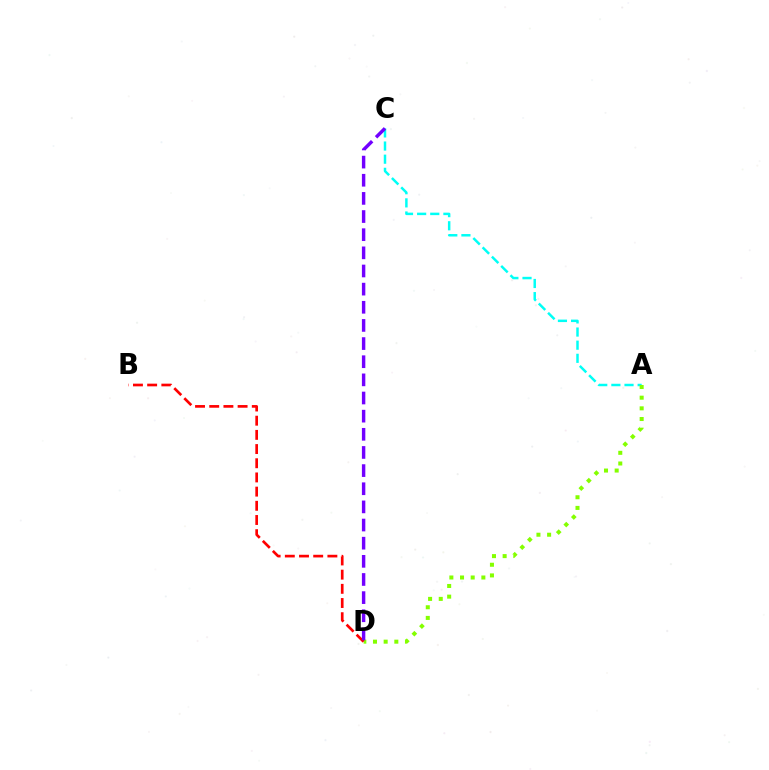{('A', 'C'): [{'color': '#00fff6', 'line_style': 'dashed', 'thickness': 1.78}], ('A', 'D'): [{'color': '#84ff00', 'line_style': 'dotted', 'thickness': 2.9}], ('B', 'D'): [{'color': '#ff0000', 'line_style': 'dashed', 'thickness': 1.93}], ('C', 'D'): [{'color': '#7200ff', 'line_style': 'dashed', 'thickness': 2.47}]}